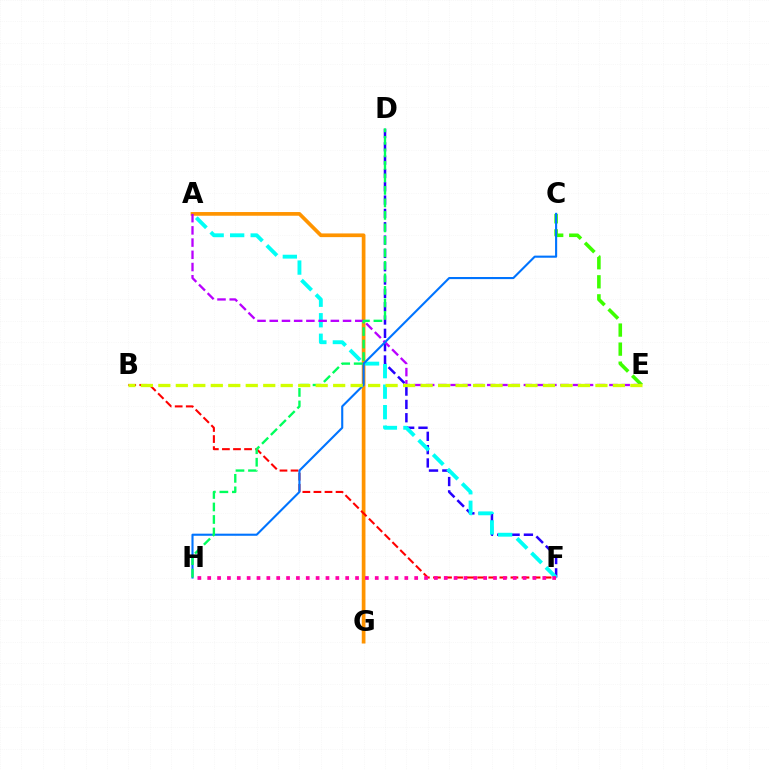{('D', 'F'): [{'color': '#2500ff', 'line_style': 'dashed', 'thickness': 1.81}], ('A', 'G'): [{'color': '#ff9400', 'line_style': 'solid', 'thickness': 2.66}], ('A', 'F'): [{'color': '#00fff6', 'line_style': 'dashed', 'thickness': 2.79}], ('B', 'F'): [{'color': '#ff0000', 'line_style': 'dashed', 'thickness': 1.5}], ('C', 'E'): [{'color': '#3dff00', 'line_style': 'dashed', 'thickness': 2.59}], ('A', 'E'): [{'color': '#b900ff', 'line_style': 'dashed', 'thickness': 1.66}], ('C', 'H'): [{'color': '#0074ff', 'line_style': 'solid', 'thickness': 1.52}], ('D', 'H'): [{'color': '#00ff5c', 'line_style': 'dashed', 'thickness': 1.7}], ('B', 'E'): [{'color': '#d1ff00', 'line_style': 'dashed', 'thickness': 2.38}], ('F', 'H'): [{'color': '#ff00ac', 'line_style': 'dotted', 'thickness': 2.68}]}